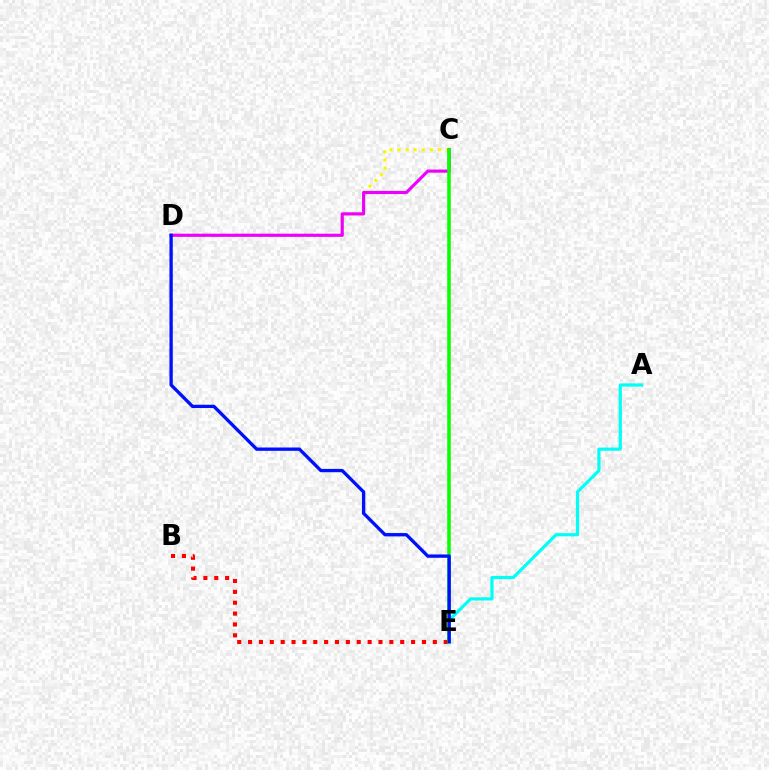{('C', 'D'): [{'color': '#fcf500', 'line_style': 'dotted', 'thickness': 2.2}, {'color': '#ee00ff', 'line_style': 'solid', 'thickness': 2.27}], ('A', 'E'): [{'color': '#00fff6', 'line_style': 'solid', 'thickness': 2.3}], ('B', 'E'): [{'color': '#ff0000', 'line_style': 'dotted', 'thickness': 2.95}], ('C', 'E'): [{'color': '#08ff00', 'line_style': 'solid', 'thickness': 2.55}], ('D', 'E'): [{'color': '#0010ff', 'line_style': 'solid', 'thickness': 2.39}]}